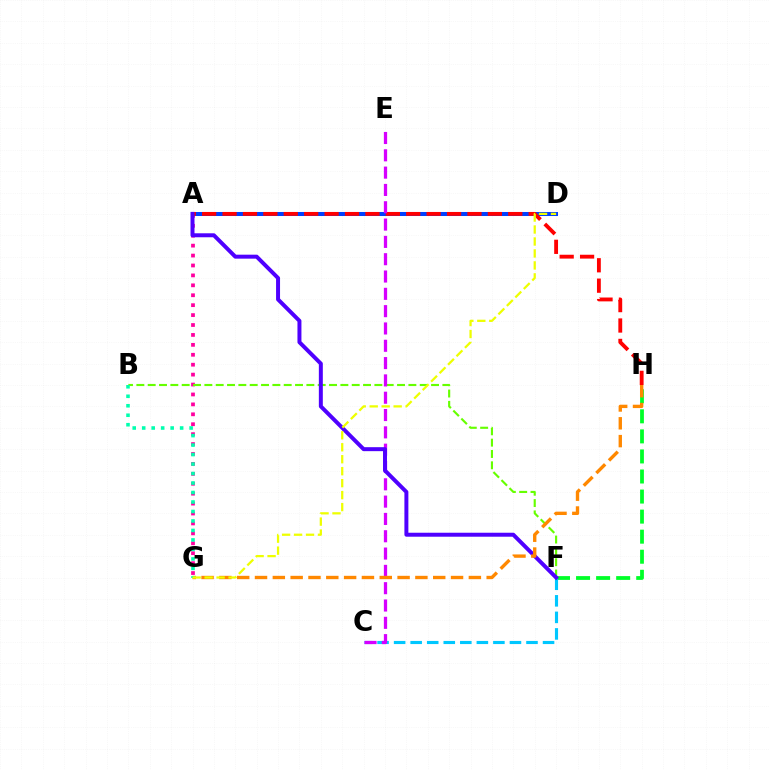{('F', 'H'): [{'color': '#00ff27', 'line_style': 'dashed', 'thickness': 2.72}], ('A', 'G'): [{'color': '#ff00a0', 'line_style': 'dotted', 'thickness': 2.7}], ('A', 'D'): [{'color': '#003fff', 'line_style': 'solid', 'thickness': 2.89}], ('A', 'H'): [{'color': '#ff0000', 'line_style': 'dashed', 'thickness': 2.77}], ('B', 'F'): [{'color': '#66ff00', 'line_style': 'dashed', 'thickness': 1.54}], ('C', 'F'): [{'color': '#00c7ff', 'line_style': 'dashed', 'thickness': 2.25}], ('C', 'E'): [{'color': '#d600ff', 'line_style': 'dashed', 'thickness': 2.35}], ('A', 'F'): [{'color': '#4f00ff', 'line_style': 'solid', 'thickness': 2.86}], ('G', 'H'): [{'color': '#ff8800', 'line_style': 'dashed', 'thickness': 2.42}], ('B', 'G'): [{'color': '#00ffaf', 'line_style': 'dotted', 'thickness': 2.58}], ('D', 'G'): [{'color': '#eeff00', 'line_style': 'dashed', 'thickness': 1.63}]}